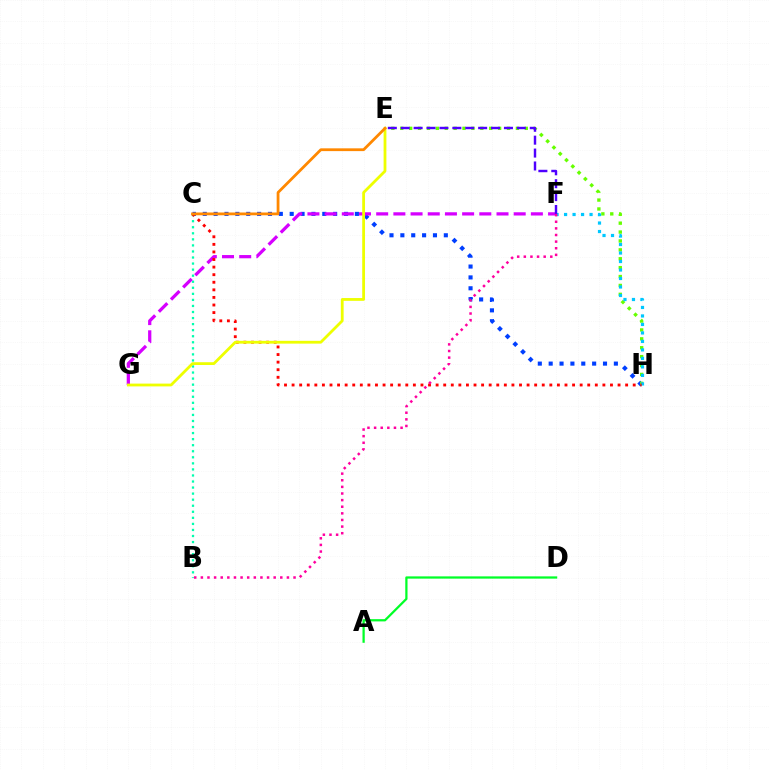{('C', 'H'): [{'color': '#003fff', 'line_style': 'dotted', 'thickness': 2.95}, {'color': '#ff0000', 'line_style': 'dotted', 'thickness': 2.06}], ('E', 'H'): [{'color': '#66ff00', 'line_style': 'dotted', 'thickness': 2.42}], ('F', 'H'): [{'color': '#00c7ff', 'line_style': 'dotted', 'thickness': 2.31}], ('B', 'C'): [{'color': '#00ffaf', 'line_style': 'dotted', 'thickness': 1.64}], ('F', 'G'): [{'color': '#d600ff', 'line_style': 'dashed', 'thickness': 2.34}], ('E', 'G'): [{'color': '#eeff00', 'line_style': 'solid', 'thickness': 2.01}], ('E', 'F'): [{'color': '#4f00ff', 'line_style': 'dashed', 'thickness': 1.75}], ('A', 'D'): [{'color': '#00ff27', 'line_style': 'solid', 'thickness': 1.62}], ('C', 'E'): [{'color': '#ff8800', 'line_style': 'solid', 'thickness': 2.0}], ('B', 'F'): [{'color': '#ff00a0', 'line_style': 'dotted', 'thickness': 1.8}]}